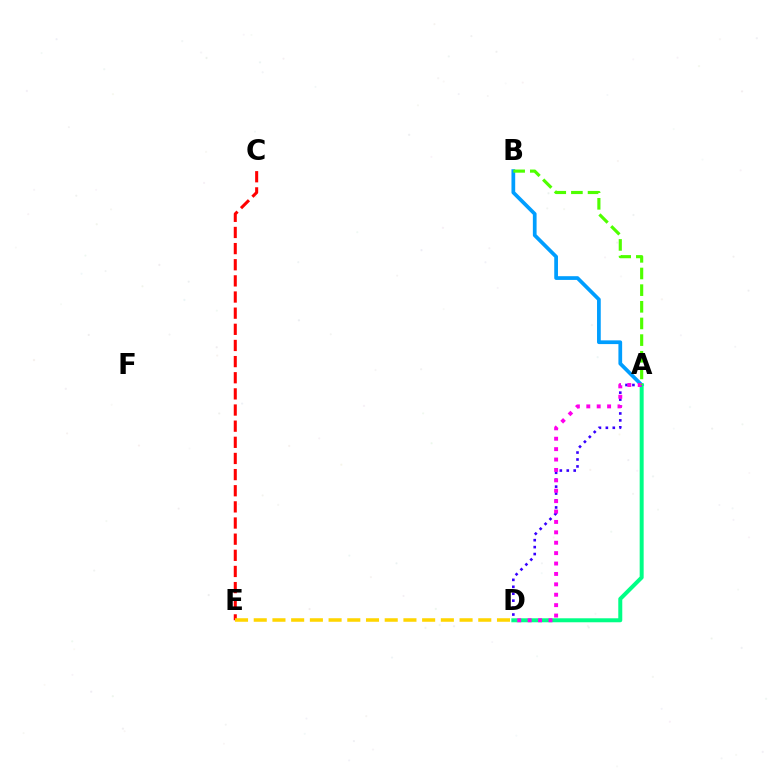{('C', 'E'): [{'color': '#ff0000', 'line_style': 'dashed', 'thickness': 2.19}], ('A', 'B'): [{'color': '#009eff', 'line_style': 'solid', 'thickness': 2.68}, {'color': '#4fff00', 'line_style': 'dashed', 'thickness': 2.26}], ('A', 'D'): [{'color': '#00ff86', 'line_style': 'solid', 'thickness': 2.87}, {'color': '#3700ff', 'line_style': 'dotted', 'thickness': 1.88}, {'color': '#ff00ed', 'line_style': 'dotted', 'thickness': 2.83}], ('D', 'E'): [{'color': '#ffd500', 'line_style': 'dashed', 'thickness': 2.54}]}